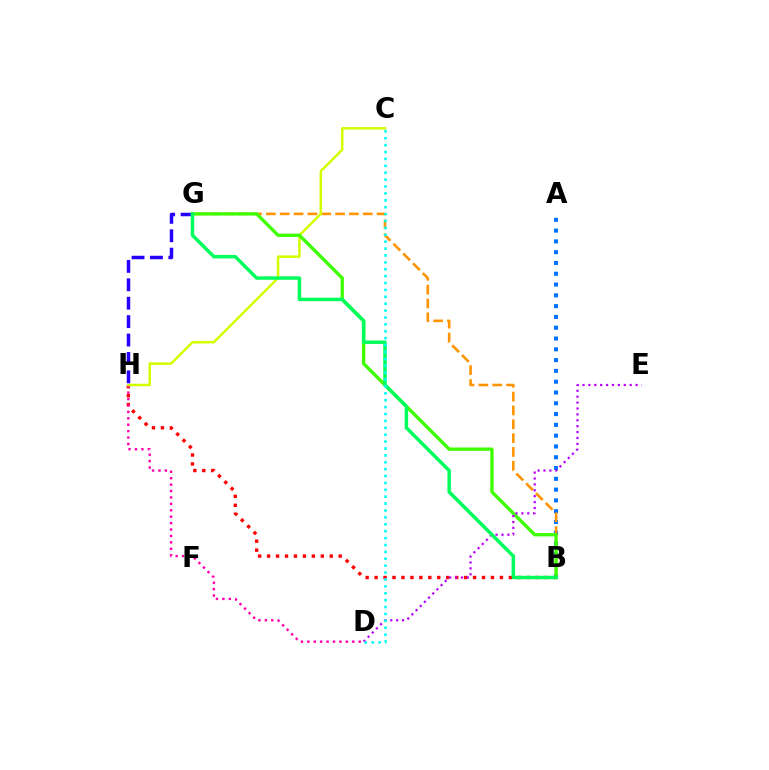{('B', 'H'): [{'color': '#ff0000', 'line_style': 'dotted', 'thickness': 2.43}], ('A', 'B'): [{'color': '#0074ff', 'line_style': 'dotted', 'thickness': 2.93}], ('B', 'G'): [{'color': '#ff9400', 'line_style': 'dashed', 'thickness': 1.88}, {'color': '#3dff00', 'line_style': 'solid', 'thickness': 2.39}, {'color': '#00ff5c', 'line_style': 'solid', 'thickness': 2.51}], ('D', 'H'): [{'color': '#ff00ac', 'line_style': 'dotted', 'thickness': 1.74}], ('C', 'H'): [{'color': '#d1ff00', 'line_style': 'solid', 'thickness': 1.82}], ('G', 'H'): [{'color': '#2500ff', 'line_style': 'dashed', 'thickness': 2.5}], ('D', 'E'): [{'color': '#b900ff', 'line_style': 'dotted', 'thickness': 1.6}], ('C', 'D'): [{'color': '#00fff6', 'line_style': 'dotted', 'thickness': 1.87}]}